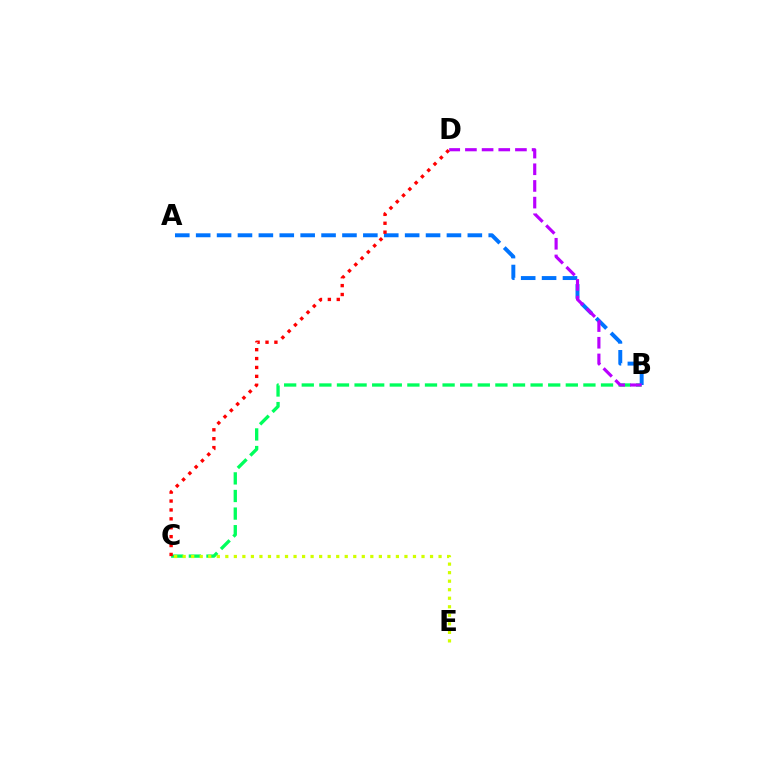{('B', 'C'): [{'color': '#00ff5c', 'line_style': 'dashed', 'thickness': 2.39}], ('A', 'B'): [{'color': '#0074ff', 'line_style': 'dashed', 'thickness': 2.84}], ('C', 'D'): [{'color': '#ff0000', 'line_style': 'dotted', 'thickness': 2.42}], ('C', 'E'): [{'color': '#d1ff00', 'line_style': 'dotted', 'thickness': 2.32}], ('B', 'D'): [{'color': '#b900ff', 'line_style': 'dashed', 'thickness': 2.26}]}